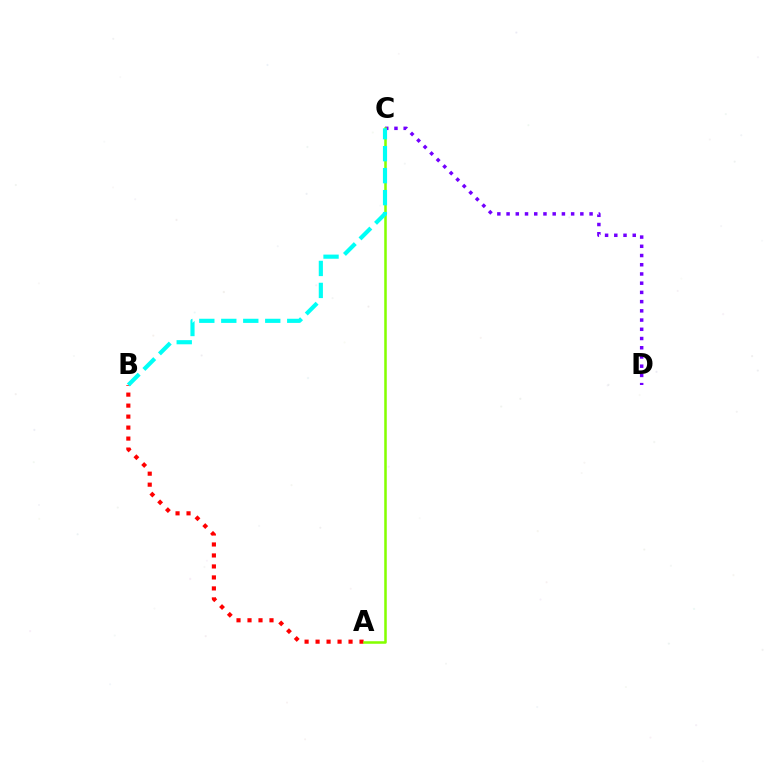{('C', 'D'): [{'color': '#7200ff', 'line_style': 'dotted', 'thickness': 2.51}], ('A', 'B'): [{'color': '#ff0000', 'line_style': 'dotted', 'thickness': 2.99}], ('A', 'C'): [{'color': '#84ff00', 'line_style': 'solid', 'thickness': 1.83}], ('B', 'C'): [{'color': '#00fff6', 'line_style': 'dashed', 'thickness': 2.99}]}